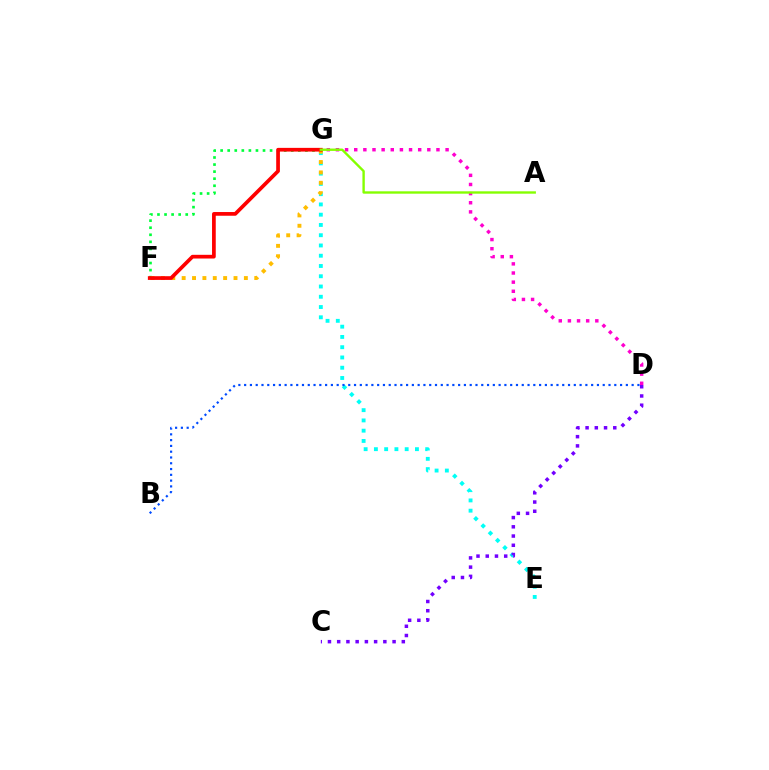{('E', 'G'): [{'color': '#00fff6', 'line_style': 'dotted', 'thickness': 2.79}], ('C', 'D'): [{'color': '#7200ff', 'line_style': 'dotted', 'thickness': 2.51}], ('D', 'G'): [{'color': '#ff00cf', 'line_style': 'dotted', 'thickness': 2.48}], ('F', 'G'): [{'color': '#00ff39', 'line_style': 'dotted', 'thickness': 1.92}, {'color': '#ffbd00', 'line_style': 'dotted', 'thickness': 2.82}, {'color': '#ff0000', 'line_style': 'solid', 'thickness': 2.67}], ('B', 'D'): [{'color': '#004bff', 'line_style': 'dotted', 'thickness': 1.57}], ('A', 'G'): [{'color': '#84ff00', 'line_style': 'solid', 'thickness': 1.71}]}